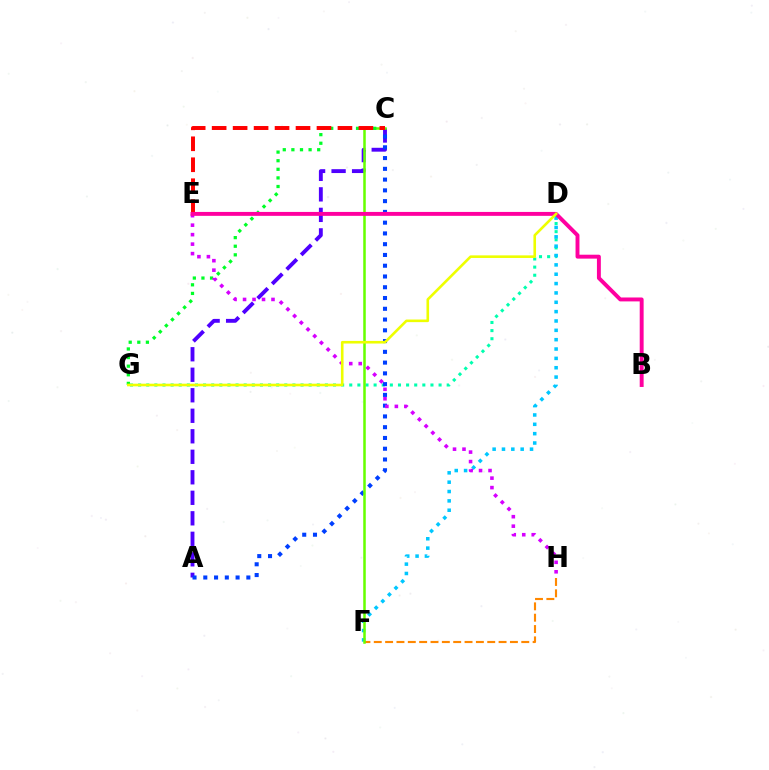{('A', 'C'): [{'color': '#4f00ff', 'line_style': 'dashed', 'thickness': 2.79}, {'color': '#003fff', 'line_style': 'dotted', 'thickness': 2.92}], ('D', 'G'): [{'color': '#00ffaf', 'line_style': 'dotted', 'thickness': 2.21}, {'color': '#eeff00', 'line_style': 'solid', 'thickness': 1.88}], ('D', 'F'): [{'color': '#00c7ff', 'line_style': 'dotted', 'thickness': 2.54}], ('F', 'H'): [{'color': '#ff8800', 'line_style': 'dashed', 'thickness': 1.54}], ('C', 'F'): [{'color': '#66ff00', 'line_style': 'solid', 'thickness': 1.82}], ('C', 'G'): [{'color': '#00ff27', 'line_style': 'dotted', 'thickness': 2.34}], ('C', 'E'): [{'color': '#ff0000', 'line_style': 'dashed', 'thickness': 2.85}], ('E', 'H'): [{'color': '#d600ff', 'line_style': 'dotted', 'thickness': 2.58}], ('B', 'E'): [{'color': '#ff00a0', 'line_style': 'solid', 'thickness': 2.82}]}